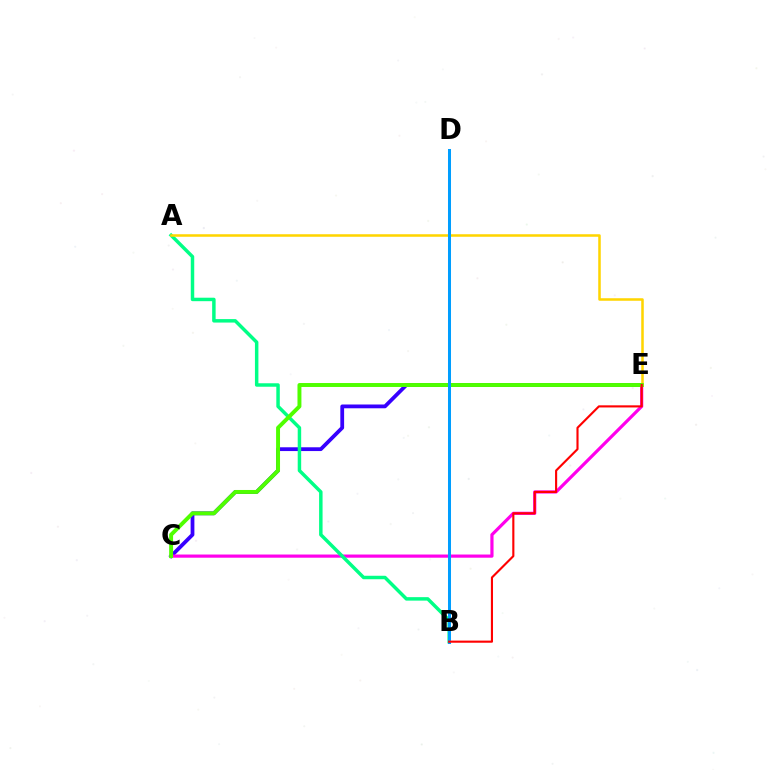{('C', 'E'): [{'color': '#3700ff', 'line_style': 'solid', 'thickness': 2.72}, {'color': '#ff00ed', 'line_style': 'solid', 'thickness': 2.29}, {'color': '#4fff00', 'line_style': 'solid', 'thickness': 2.84}], ('A', 'B'): [{'color': '#00ff86', 'line_style': 'solid', 'thickness': 2.5}], ('A', 'E'): [{'color': '#ffd500', 'line_style': 'solid', 'thickness': 1.82}], ('B', 'D'): [{'color': '#009eff', 'line_style': 'solid', 'thickness': 2.17}], ('B', 'E'): [{'color': '#ff0000', 'line_style': 'solid', 'thickness': 1.53}]}